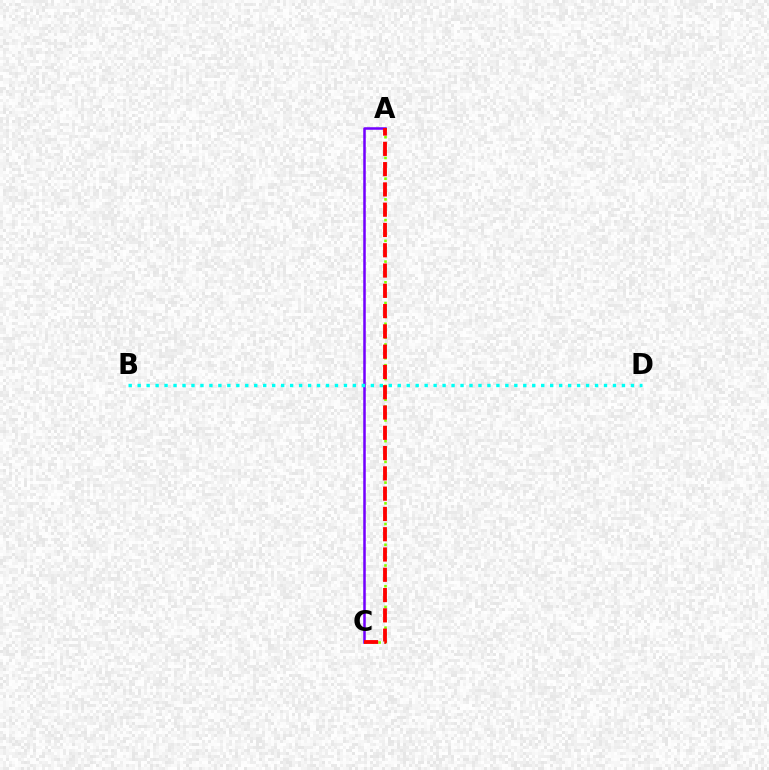{('A', 'C'): [{'color': '#7200ff', 'line_style': 'solid', 'thickness': 1.82}, {'color': '#84ff00', 'line_style': 'dotted', 'thickness': 1.88}, {'color': '#ff0000', 'line_style': 'dashed', 'thickness': 2.76}], ('B', 'D'): [{'color': '#00fff6', 'line_style': 'dotted', 'thickness': 2.44}]}